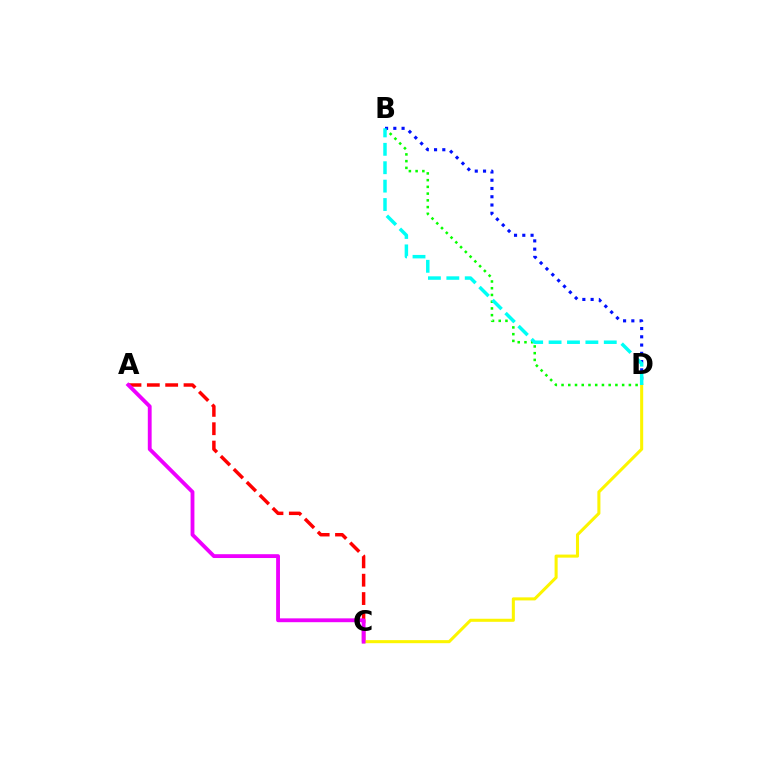{('A', 'C'): [{'color': '#ff0000', 'line_style': 'dashed', 'thickness': 2.49}, {'color': '#ee00ff', 'line_style': 'solid', 'thickness': 2.76}], ('B', 'D'): [{'color': '#08ff00', 'line_style': 'dotted', 'thickness': 1.83}, {'color': '#0010ff', 'line_style': 'dotted', 'thickness': 2.25}, {'color': '#00fff6', 'line_style': 'dashed', 'thickness': 2.5}], ('C', 'D'): [{'color': '#fcf500', 'line_style': 'solid', 'thickness': 2.2}]}